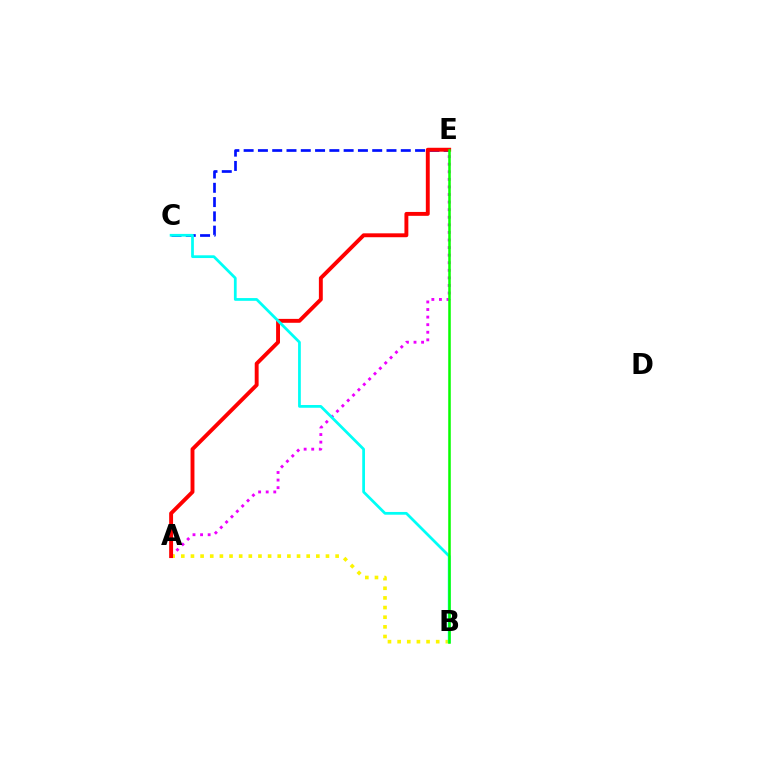{('A', 'E'): [{'color': '#ee00ff', 'line_style': 'dotted', 'thickness': 2.06}, {'color': '#ff0000', 'line_style': 'solid', 'thickness': 2.81}], ('C', 'E'): [{'color': '#0010ff', 'line_style': 'dashed', 'thickness': 1.94}], ('A', 'B'): [{'color': '#fcf500', 'line_style': 'dotted', 'thickness': 2.62}], ('B', 'C'): [{'color': '#00fff6', 'line_style': 'solid', 'thickness': 1.98}], ('B', 'E'): [{'color': '#08ff00', 'line_style': 'solid', 'thickness': 1.83}]}